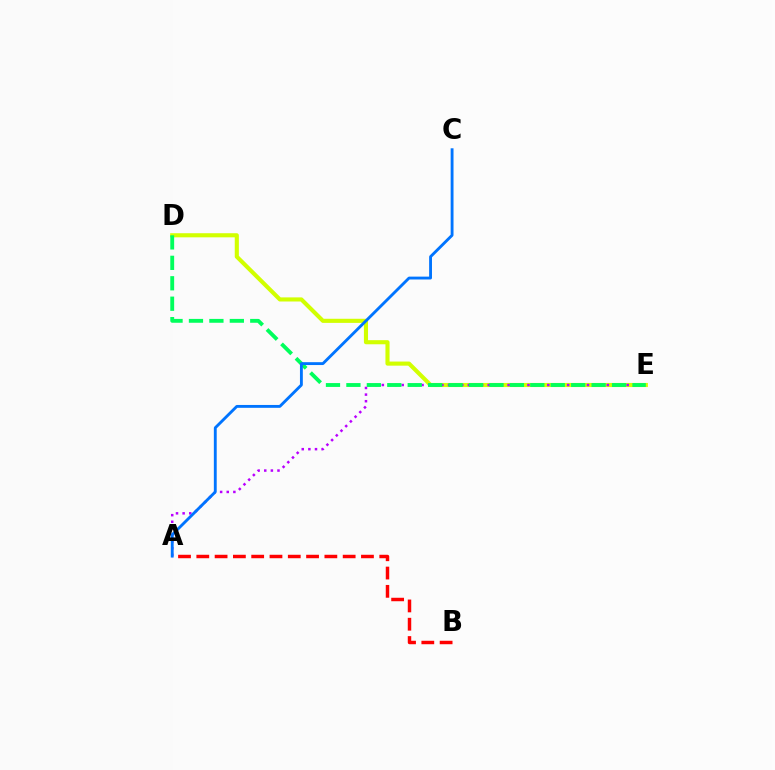{('D', 'E'): [{'color': '#d1ff00', 'line_style': 'solid', 'thickness': 2.96}, {'color': '#00ff5c', 'line_style': 'dashed', 'thickness': 2.78}], ('A', 'E'): [{'color': '#b900ff', 'line_style': 'dotted', 'thickness': 1.8}], ('A', 'B'): [{'color': '#ff0000', 'line_style': 'dashed', 'thickness': 2.49}], ('A', 'C'): [{'color': '#0074ff', 'line_style': 'solid', 'thickness': 2.06}]}